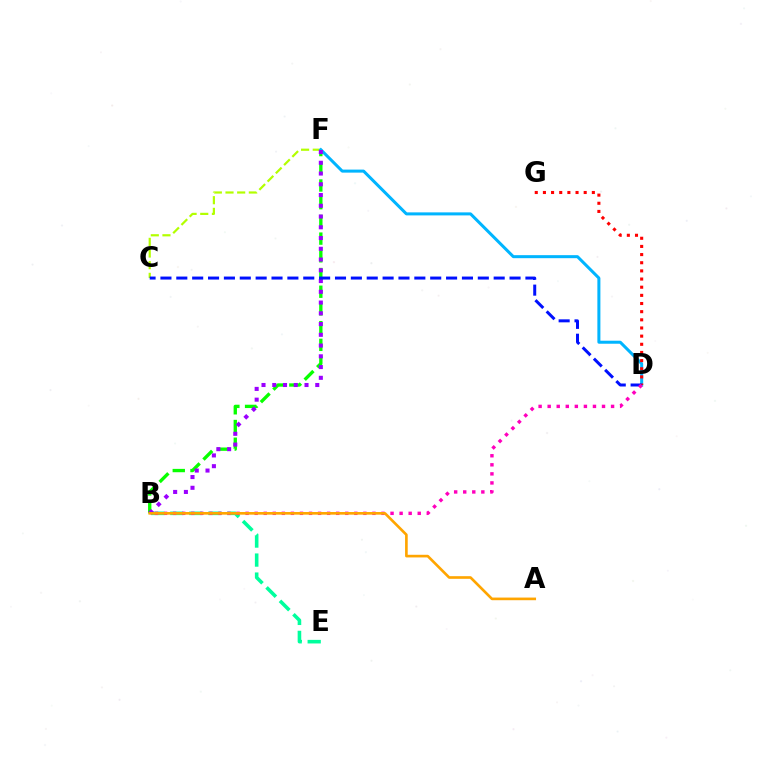{('B', 'F'): [{'color': '#08ff00', 'line_style': 'dashed', 'thickness': 2.41}, {'color': '#9b00ff', 'line_style': 'dotted', 'thickness': 2.92}], ('C', 'F'): [{'color': '#b3ff00', 'line_style': 'dashed', 'thickness': 1.58}], ('D', 'F'): [{'color': '#00b5ff', 'line_style': 'solid', 'thickness': 2.18}], ('D', 'G'): [{'color': '#ff0000', 'line_style': 'dotted', 'thickness': 2.22}], ('B', 'E'): [{'color': '#00ff9d', 'line_style': 'dashed', 'thickness': 2.58}], ('C', 'D'): [{'color': '#0010ff', 'line_style': 'dashed', 'thickness': 2.16}], ('B', 'D'): [{'color': '#ff00bd', 'line_style': 'dotted', 'thickness': 2.46}], ('A', 'B'): [{'color': '#ffa500', 'line_style': 'solid', 'thickness': 1.9}]}